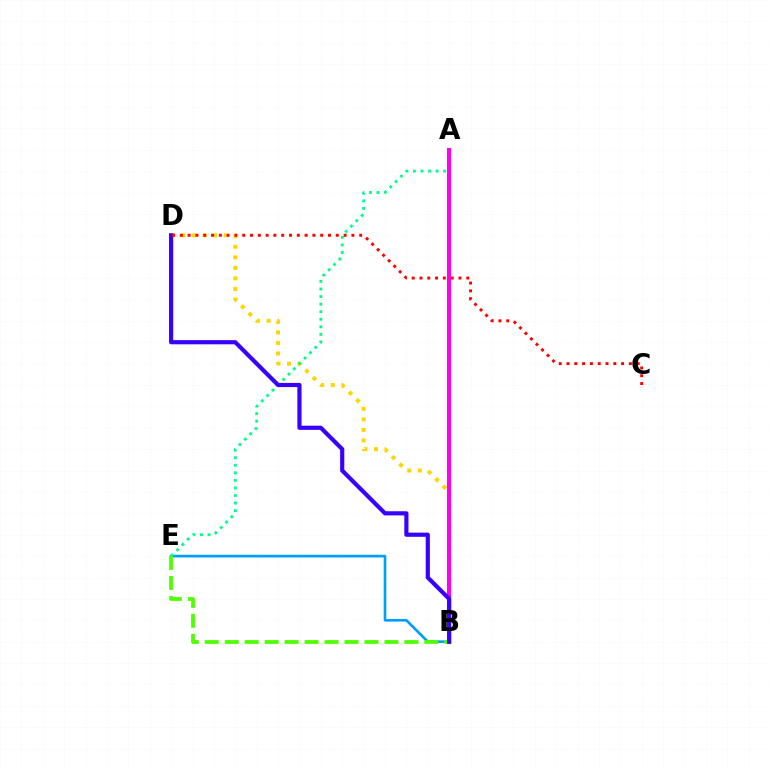{('B', 'D'): [{'color': '#ffd500', 'line_style': 'dotted', 'thickness': 2.86}, {'color': '#3700ff', 'line_style': 'solid', 'thickness': 3.0}], ('B', 'E'): [{'color': '#009eff', 'line_style': 'solid', 'thickness': 1.91}, {'color': '#4fff00', 'line_style': 'dashed', 'thickness': 2.71}], ('A', 'E'): [{'color': '#00ff86', 'line_style': 'dotted', 'thickness': 2.05}], ('A', 'B'): [{'color': '#ff00ed', 'line_style': 'solid', 'thickness': 2.94}], ('C', 'D'): [{'color': '#ff0000', 'line_style': 'dotted', 'thickness': 2.12}]}